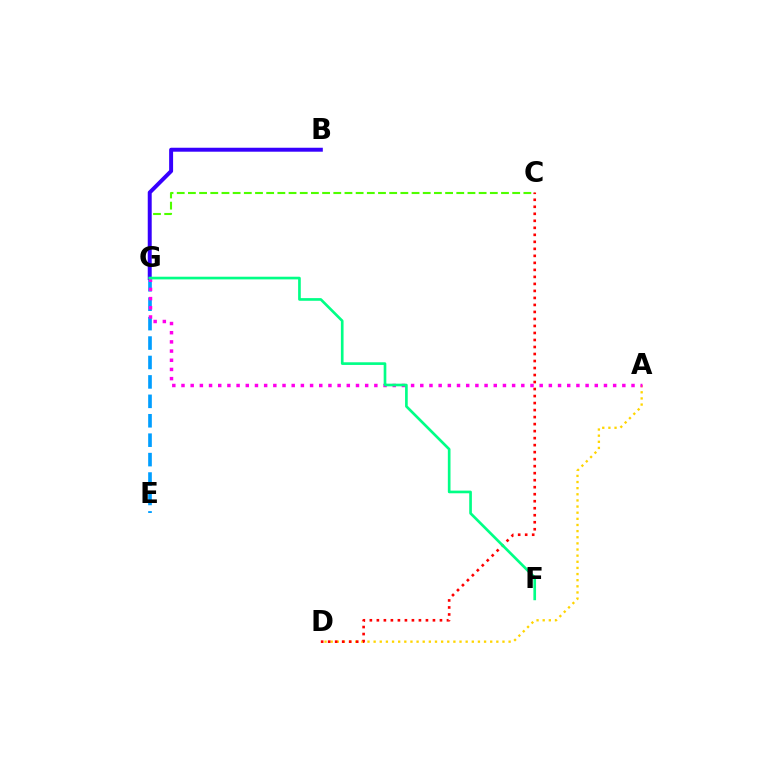{('C', 'G'): [{'color': '#4fff00', 'line_style': 'dashed', 'thickness': 1.52}], ('E', 'G'): [{'color': '#009eff', 'line_style': 'dashed', 'thickness': 2.64}], ('B', 'G'): [{'color': '#3700ff', 'line_style': 'solid', 'thickness': 2.85}], ('A', 'D'): [{'color': '#ffd500', 'line_style': 'dotted', 'thickness': 1.67}], ('C', 'D'): [{'color': '#ff0000', 'line_style': 'dotted', 'thickness': 1.9}], ('A', 'G'): [{'color': '#ff00ed', 'line_style': 'dotted', 'thickness': 2.5}], ('F', 'G'): [{'color': '#00ff86', 'line_style': 'solid', 'thickness': 1.92}]}